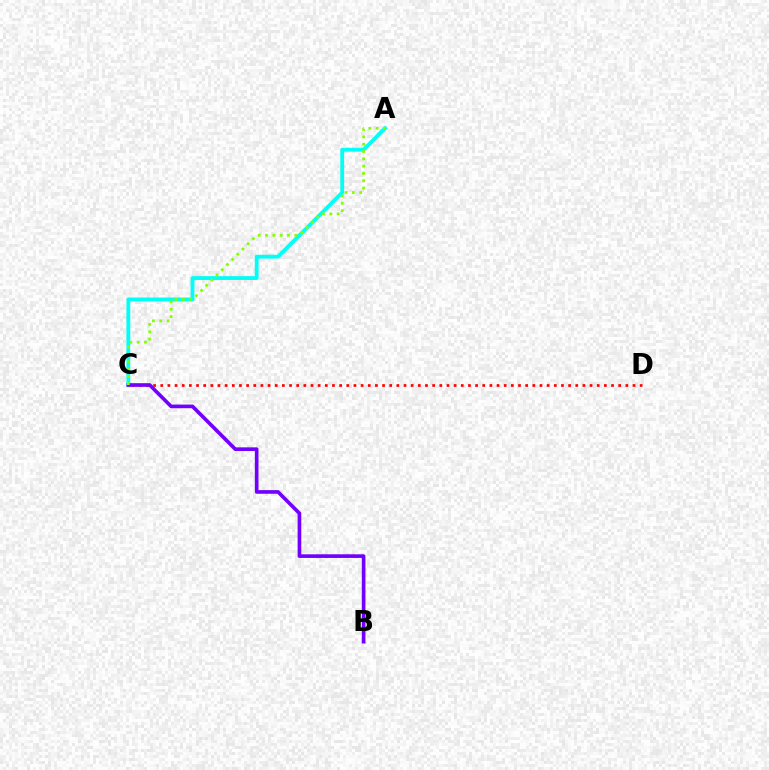{('C', 'D'): [{'color': '#ff0000', 'line_style': 'dotted', 'thickness': 1.94}], ('A', 'C'): [{'color': '#00fff6', 'line_style': 'solid', 'thickness': 2.76}, {'color': '#84ff00', 'line_style': 'dotted', 'thickness': 1.99}], ('B', 'C'): [{'color': '#7200ff', 'line_style': 'solid', 'thickness': 2.63}]}